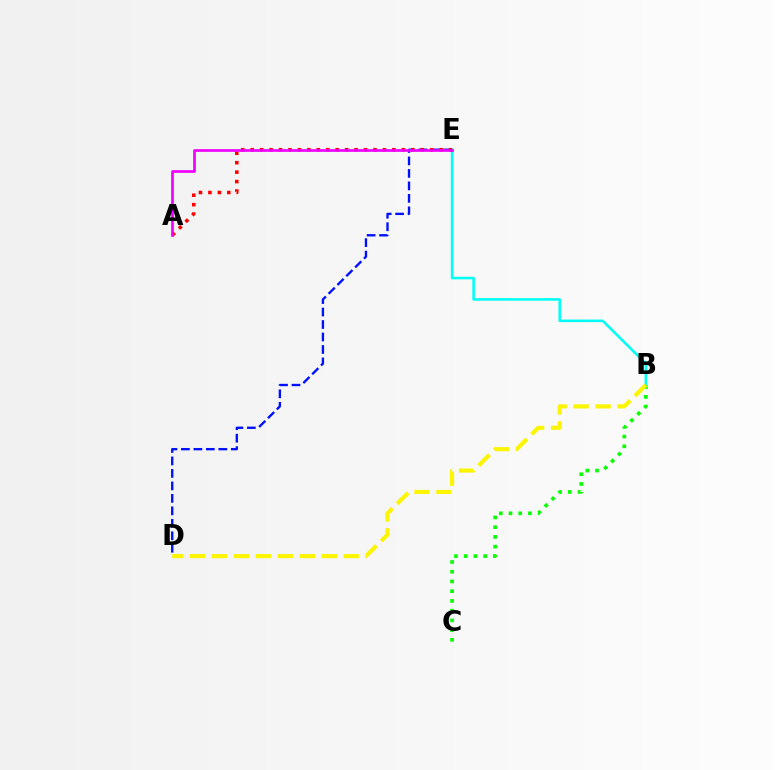{('D', 'E'): [{'color': '#0010ff', 'line_style': 'dashed', 'thickness': 1.69}], ('B', 'E'): [{'color': '#00fff6', 'line_style': 'solid', 'thickness': 1.85}], ('B', 'C'): [{'color': '#08ff00', 'line_style': 'dotted', 'thickness': 2.64}], ('A', 'E'): [{'color': '#ff0000', 'line_style': 'dotted', 'thickness': 2.57}, {'color': '#ee00ff', 'line_style': 'solid', 'thickness': 1.92}], ('B', 'D'): [{'color': '#fcf500', 'line_style': 'dashed', 'thickness': 2.98}]}